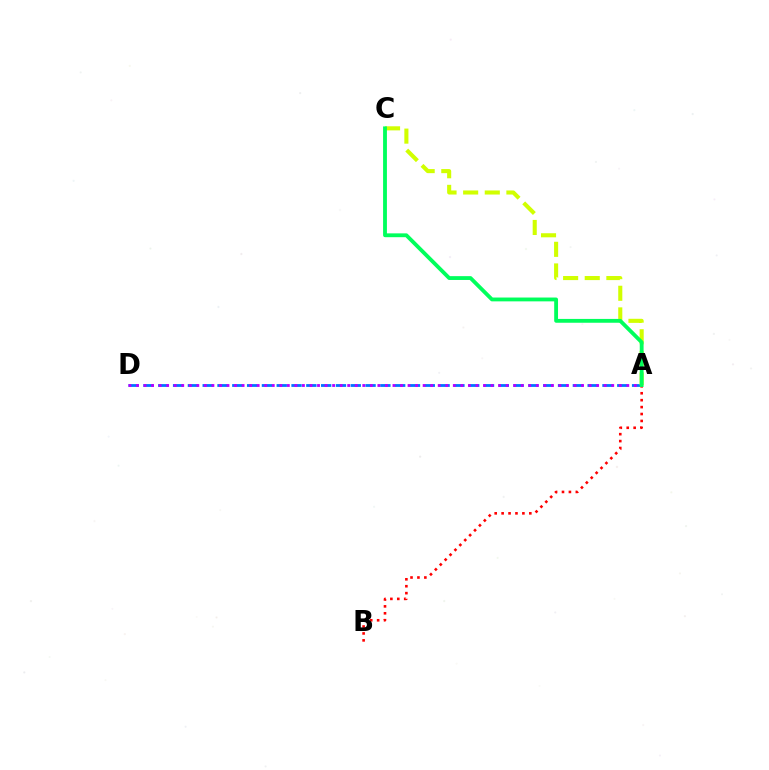{('A', 'D'): [{'color': '#0074ff', 'line_style': 'dashed', 'thickness': 2.01}, {'color': '#b900ff', 'line_style': 'dotted', 'thickness': 2.05}], ('A', 'C'): [{'color': '#d1ff00', 'line_style': 'dashed', 'thickness': 2.94}, {'color': '#00ff5c', 'line_style': 'solid', 'thickness': 2.76}], ('A', 'B'): [{'color': '#ff0000', 'line_style': 'dotted', 'thickness': 1.88}]}